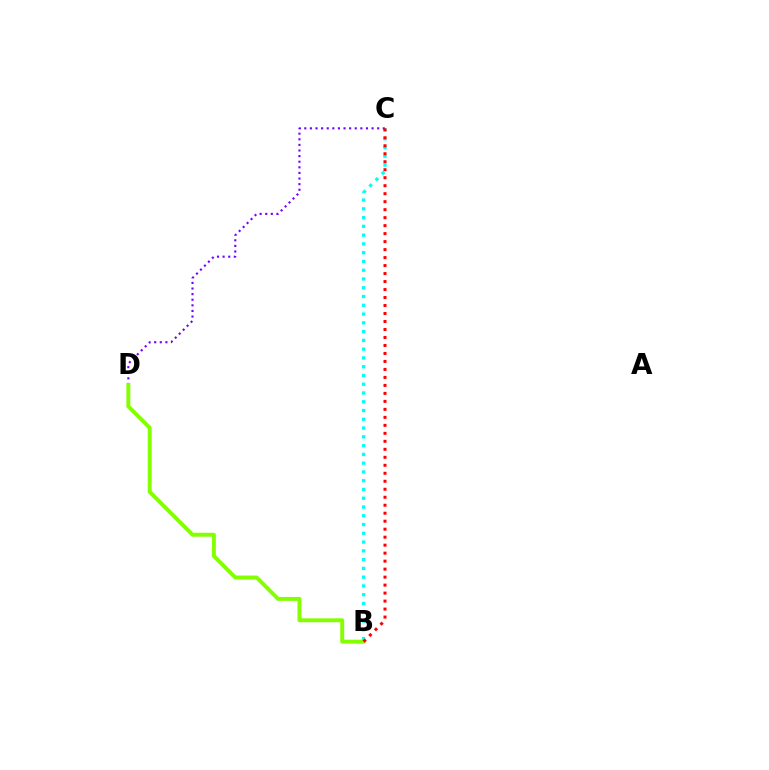{('B', 'C'): [{'color': '#00fff6', 'line_style': 'dotted', 'thickness': 2.38}, {'color': '#ff0000', 'line_style': 'dotted', 'thickness': 2.17}], ('C', 'D'): [{'color': '#7200ff', 'line_style': 'dotted', 'thickness': 1.52}], ('B', 'D'): [{'color': '#84ff00', 'line_style': 'solid', 'thickness': 2.82}]}